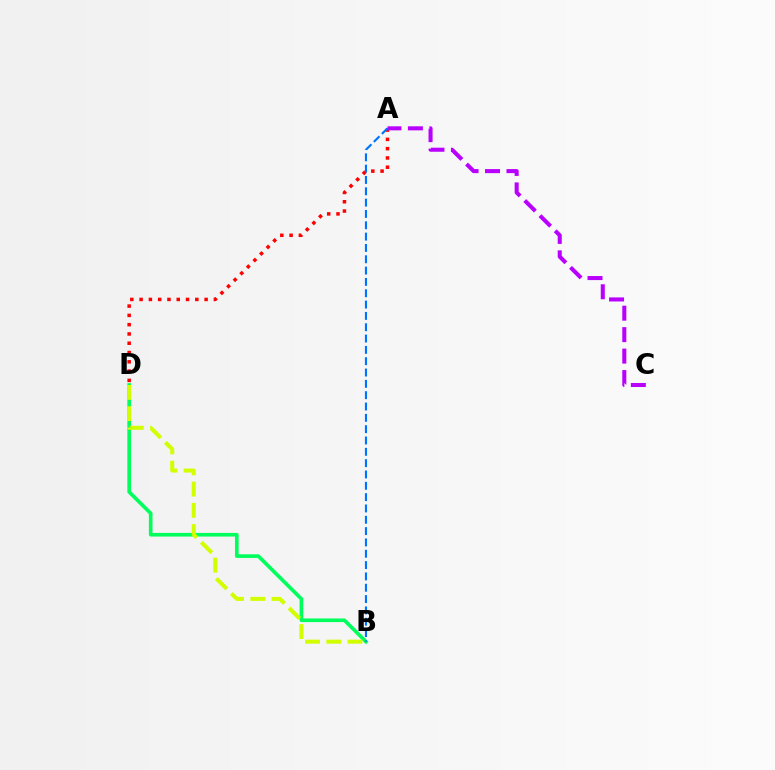{('B', 'D'): [{'color': '#00ff5c', 'line_style': 'solid', 'thickness': 2.62}, {'color': '#d1ff00', 'line_style': 'dashed', 'thickness': 2.89}], ('A', 'D'): [{'color': '#ff0000', 'line_style': 'dotted', 'thickness': 2.52}], ('A', 'C'): [{'color': '#b900ff', 'line_style': 'dashed', 'thickness': 2.92}], ('A', 'B'): [{'color': '#0074ff', 'line_style': 'dashed', 'thickness': 1.54}]}